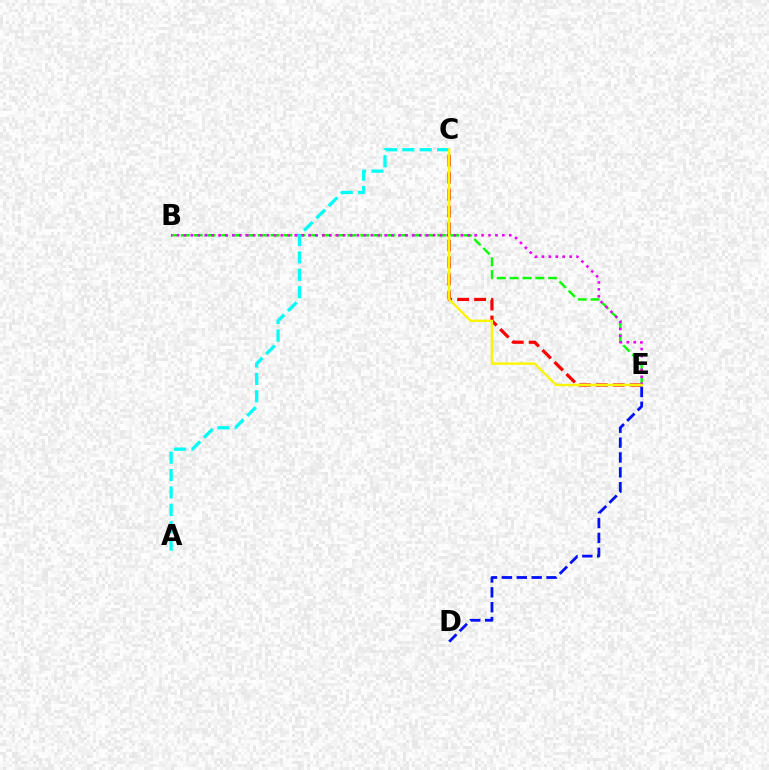{('C', 'E'): [{'color': '#ff0000', 'line_style': 'dashed', 'thickness': 2.31}, {'color': '#fcf500', 'line_style': 'solid', 'thickness': 1.72}], ('D', 'E'): [{'color': '#0010ff', 'line_style': 'dashed', 'thickness': 2.02}], ('B', 'E'): [{'color': '#08ff00', 'line_style': 'dashed', 'thickness': 1.74}, {'color': '#ee00ff', 'line_style': 'dotted', 'thickness': 1.88}], ('A', 'C'): [{'color': '#00fff6', 'line_style': 'dashed', 'thickness': 2.36}]}